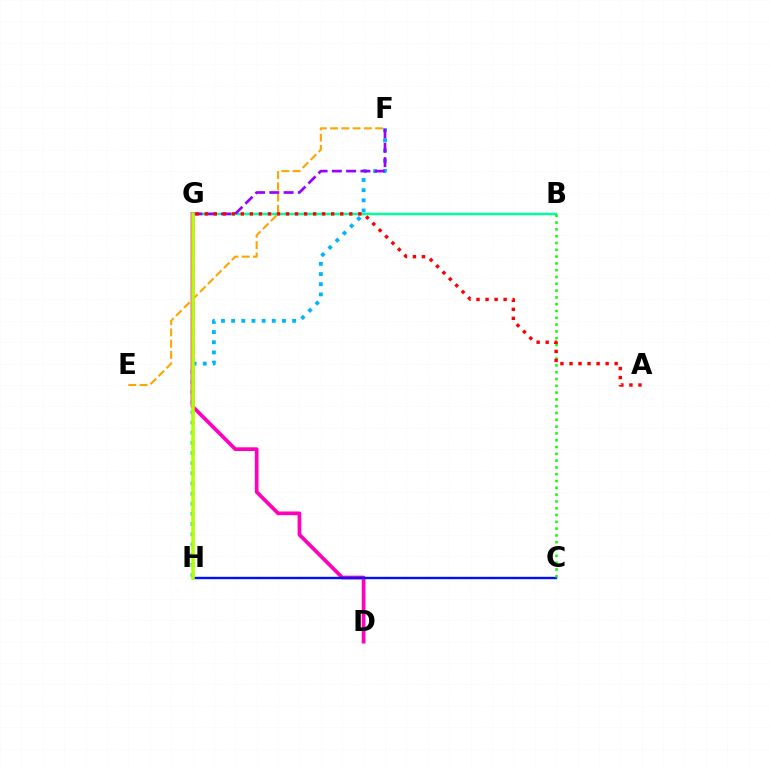{('E', 'F'): [{'color': '#ffa500', 'line_style': 'dashed', 'thickness': 1.53}], ('F', 'H'): [{'color': '#00b5ff', 'line_style': 'dotted', 'thickness': 2.76}], ('B', 'G'): [{'color': '#00ff9d', 'line_style': 'solid', 'thickness': 1.79}], ('D', 'G'): [{'color': '#ff00bd', 'line_style': 'solid', 'thickness': 2.68}], ('F', 'G'): [{'color': '#9b00ff', 'line_style': 'dashed', 'thickness': 1.94}], ('C', 'H'): [{'color': '#0010ff', 'line_style': 'solid', 'thickness': 1.73}], ('B', 'C'): [{'color': '#08ff00', 'line_style': 'dotted', 'thickness': 1.85}], ('G', 'H'): [{'color': '#b3ff00', 'line_style': 'solid', 'thickness': 2.54}], ('A', 'G'): [{'color': '#ff0000', 'line_style': 'dotted', 'thickness': 2.46}]}